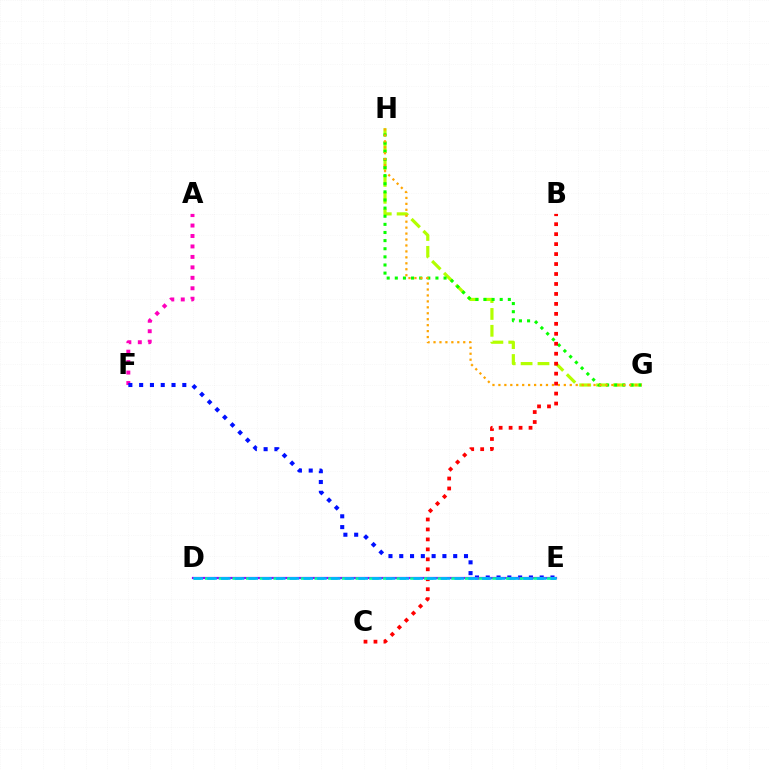{('G', 'H'): [{'color': '#b3ff00', 'line_style': 'dashed', 'thickness': 2.29}, {'color': '#08ff00', 'line_style': 'dotted', 'thickness': 2.21}, {'color': '#ffa500', 'line_style': 'dotted', 'thickness': 1.62}], ('A', 'F'): [{'color': '#ff00bd', 'line_style': 'dotted', 'thickness': 2.84}], ('E', 'F'): [{'color': '#0010ff', 'line_style': 'dotted', 'thickness': 2.93}], ('D', 'E'): [{'color': '#9b00ff', 'line_style': 'solid', 'thickness': 1.59}, {'color': '#00ff9d', 'line_style': 'dashed', 'thickness': 1.86}, {'color': '#00b5ff', 'line_style': 'dashed', 'thickness': 1.87}], ('B', 'C'): [{'color': '#ff0000', 'line_style': 'dotted', 'thickness': 2.71}]}